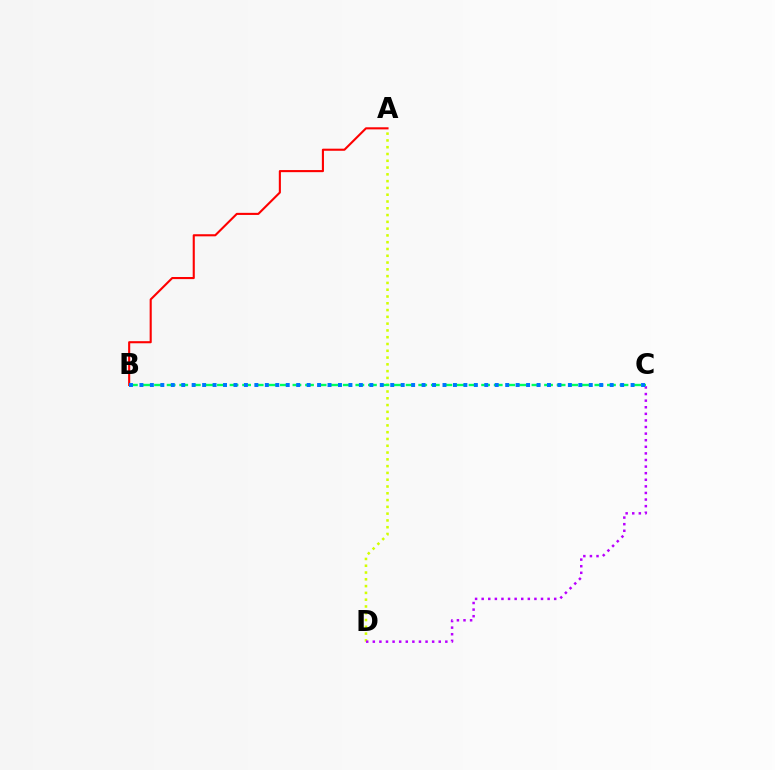{('A', 'D'): [{'color': '#d1ff00', 'line_style': 'dotted', 'thickness': 1.84}], ('C', 'D'): [{'color': '#b900ff', 'line_style': 'dotted', 'thickness': 1.79}], ('A', 'B'): [{'color': '#ff0000', 'line_style': 'solid', 'thickness': 1.51}], ('B', 'C'): [{'color': '#00ff5c', 'line_style': 'dashed', 'thickness': 1.71}, {'color': '#0074ff', 'line_style': 'dotted', 'thickness': 2.84}]}